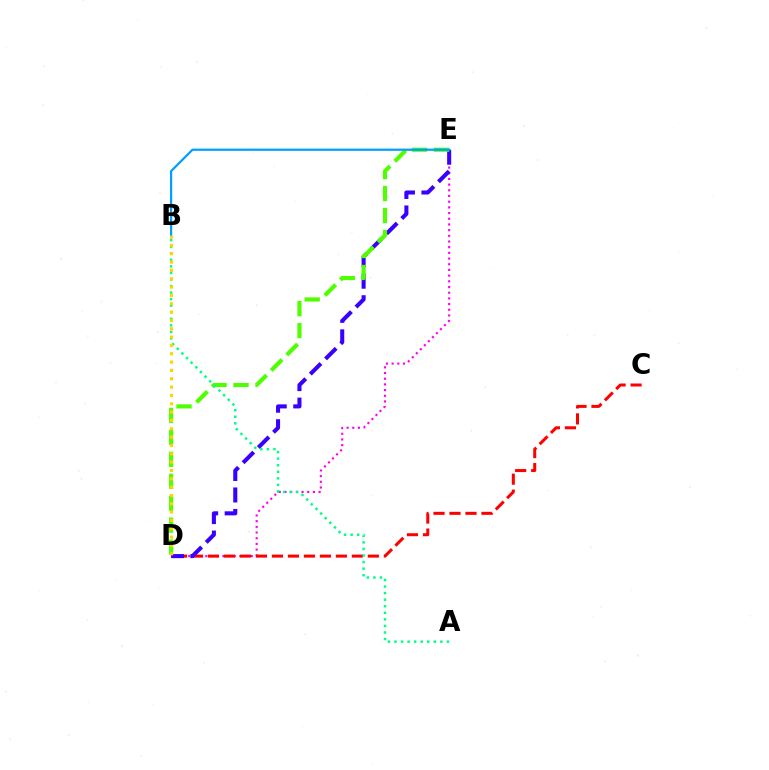{('D', 'E'): [{'color': '#ff00ed', 'line_style': 'dotted', 'thickness': 1.55}, {'color': '#3700ff', 'line_style': 'dashed', 'thickness': 2.92}, {'color': '#4fff00', 'line_style': 'dashed', 'thickness': 2.98}], ('C', 'D'): [{'color': '#ff0000', 'line_style': 'dashed', 'thickness': 2.17}], ('B', 'E'): [{'color': '#009eff', 'line_style': 'solid', 'thickness': 1.58}], ('A', 'B'): [{'color': '#00ff86', 'line_style': 'dotted', 'thickness': 1.78}], ('B', 'D'): [{'color': '#ffd500', 'line_style': 'dotted', 'thickness': 2.26}]}